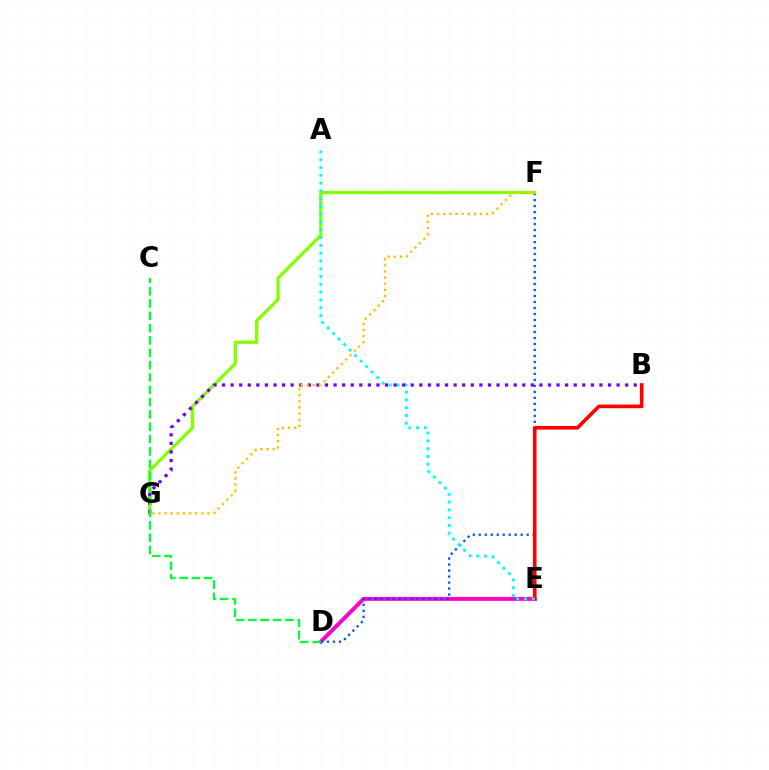{('D', 'E'): [{'color': '#ff00cf', 'line_style': 'solid', 'thickness': 2.83}], ('D', 'F'): [{'color': '#004bff', 'line_style': 'dotted', 'thickness': 1.63}], ('F', 'G'): [{'color': '#84ff00', 'line_style': 'solid', 'thickness': 2.34}, {'color': '#ffbd00', 'line_style': 'dotted', 'thickness': 1.67}], ('B', 'E'): [{'color': '#ff0000', 'line_style': 'solid', 'thickness': 2.62}], ('A', 'E'): [{'color': '#00fff6', 'line_style': 'dotted', 'thickness': 2.12}], ('B', 'G'): [{'color': '#7200ff', 'line_style': 'dotted', 'thickness': 2.33}], ('C', 'D'): [{'color': '#00ff39', 'line_style': 'dashed', 'thickness': 1.67}]}